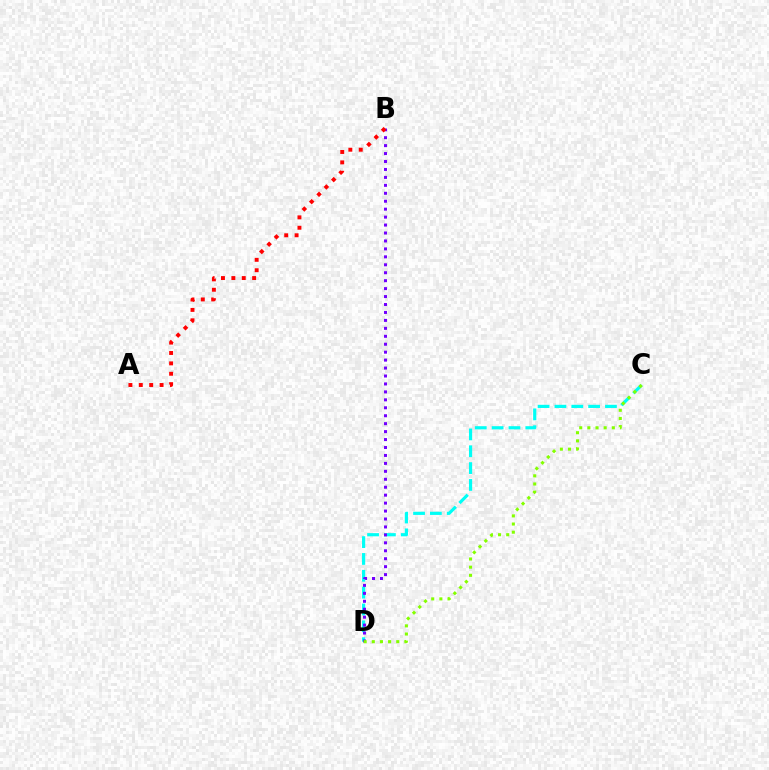{('C', 'D'): [{'color': '#00fff6', 'line_style': 'dashed', 'thickness': 2.29}, {'color': '#84ff00', 'line_style': 'dotted', 'thickness': 2.21}], ('B', 'D'): [{'color': '#7200ff', 'line_style': 'dotted', 'thickness': 2.16}], ('A', 'B'): [{'color': '#ff0000', 'line_style': 'dotted', 'thickness': 2.82}]}